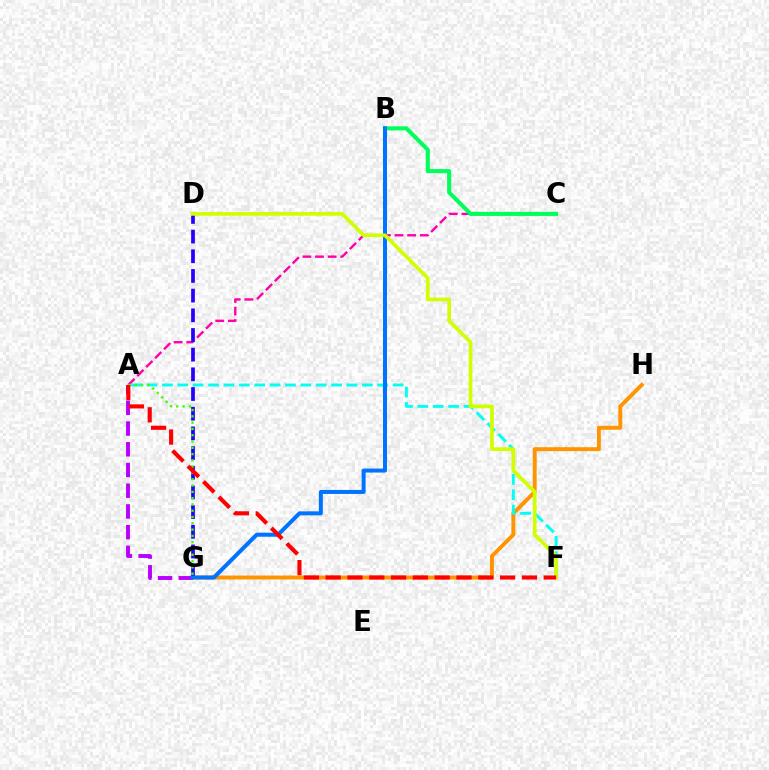{('G', 'H'): [{'color': '#ff9400', 'line_style': 'solid', 'thickness': 2.82}], ('A', 'C'): [{'color': '#ff00ac', 'line_style': 'dashed', 'thickness': 1.71}], ('A', 'F'): [{'color': '#00fff6', 'line_style': 'dashed', 'thickness': 2.09}, {'color': '#ff0000', 'line_style': 'dashed', 'thickness': 2.96}], ('A', 'G'): [{'color': '#b900ff', 'line_style': 'dashed', 'thickness': 2.82}, {'color': '#3dff00', 'line_style': 'dotted', 'thickness': 1.71}], ('D', 'G'): [{'color': '#2500ff', 'line_style': 'dashed', 'thickness': 2.67}], ('B', 'C'): [{'color': '#00ff5c', 'line_style': 'solid', 'thickness': 2.93}], ('B', 'G'): [{'color': '#0074ff', 'line_style': 'solid', 'thickness': 2.88}], ('D', 'F'): [{'color': '#d1ff00', 'line_style': 'solid', 'thickness': 2.65}]}